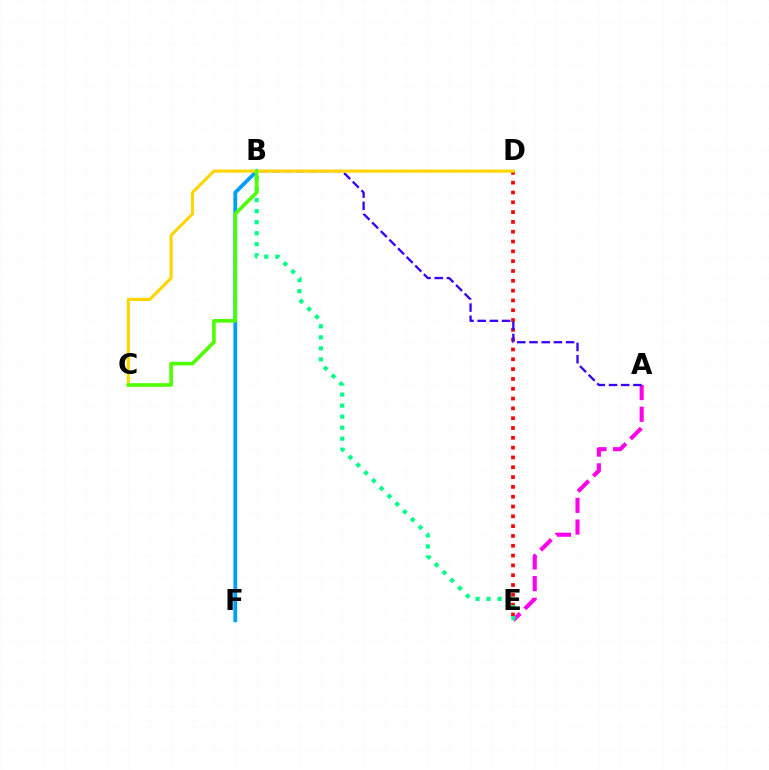{('B', 'F'): [{'color': '#009eff', 'line_style': 'solid', 'thickness': 2.72}], ('D', 'E'): [{'color': '#ff0000', 'line_style': 'dotted', 'thickness': 2.67}], ('A', 'E'): [{'color': '#ff00ed', 'line_style': 'dashed', 'thickness': 2.95}], ('A', 'B'): [{'color': '#3700ff', 'line_style': 'dashed', 'thickness': 1.66}], ('C', 'D'): [{'color': '#ffd500', 'line_style': 'solid', 'thickness': 2.23}], ('B', 'E'): [{'color': '#00ff86', 'line_style': 'dotted', 'thickness': 2.99}], ('B', 'C'): [{'color': '#4fff00', 'line_style': 'solid', 'thickness': 2.6}]}